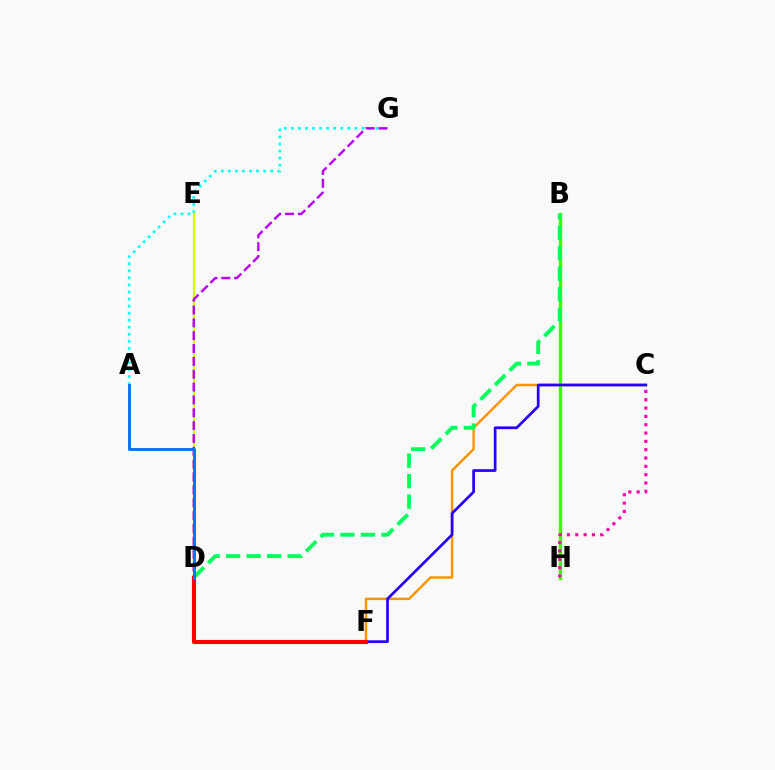{('A', 'G'): [{'color': '#00fff6', 'line_style': 'dotted', 'thickness': 1.92}], ('B', 'H'): [{'color': '#3dff00', 'line_style': 'solid', 'thickness': 2.38}], ('D', 'E'): [{'color': '#d1ff00', 'line_style': 'solid', 'thickness': 1.68}], ('D', 'G'): [{'color': '#b900ff', 'line_style': 'dashed', 'thickness': 1.75}], ('C', 'F'): [{'color': '#ff9400', 'line_style': 'solid', 'thickness': 1.77}, {'color': '#2500ff', 'line_style': 'solid', 'thickness': 1.95}], ('B', 'D'): [{'color': '#00ff5c', 'line_style': 'dashed', 'thickness': 2.79}], ('D', 'F'): [{'color': '#ff0000', 'line_style': 'solid', 'thickness': 2.94}], ('C', 'H'): [{'color': '#ff00ac', 'line_style': 'dotted', 'thickness': 2.26}], ('A', 'D'): [{'color': '#0074ff', 'line_style': 'solid', 'thickness': 2.11}]}